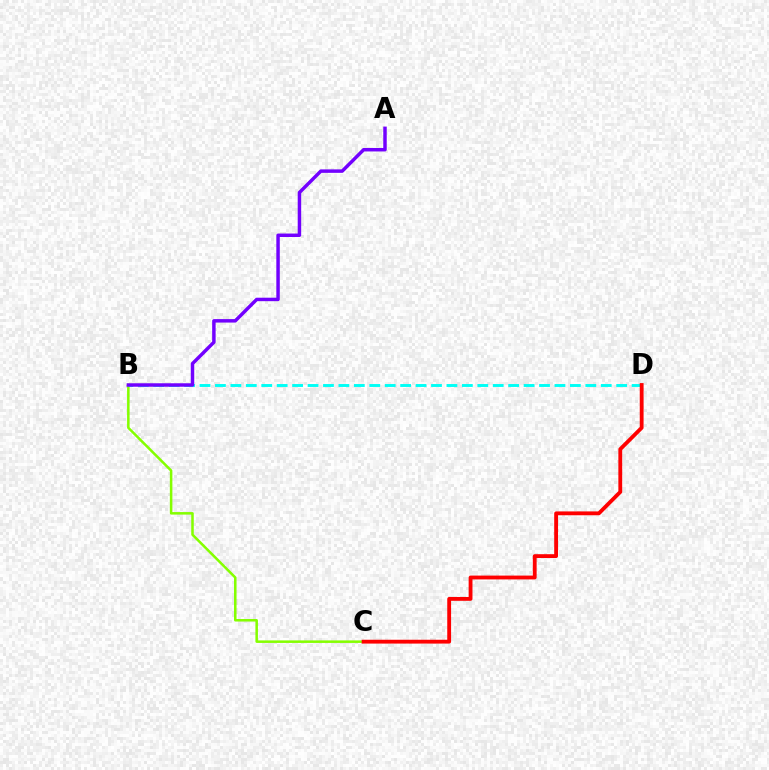{('B', 'C'): [{'color': '#84ff00', 'line_style': 'solid', 'thickness': 1.82}], ('B', 'D'): [{'color': '#00fff6', 'line_style': 'dashed', 'thickness': 2.1}], ('C', 'D'): [{'color': '#ff0000', 'line_style': 'solid', 'thickness': 2.76}], ('A', 'B'): [{'color': '#7200ff', 'line_style': 'solid', 'thickness': 2.5}]}